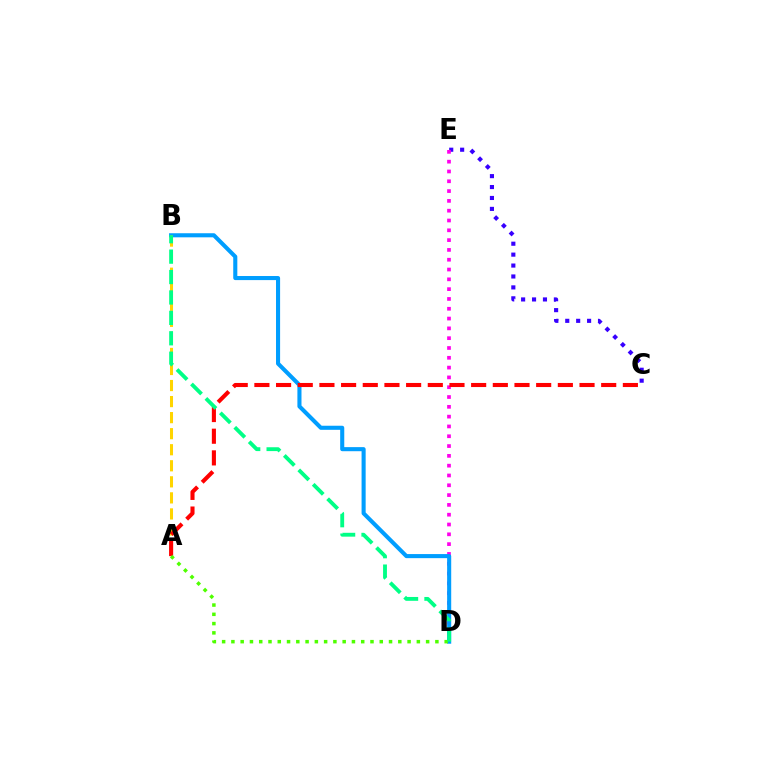{('C', 'E'): [{'color': '#3700ff', 'line_style': 'dotted', 'thickness': 2.97}], ('D', 'E'): [{'color': '#ff00ed', 'line_style': 'dotted', 'thickness': 2.66}], ('B', 'D'): [{'color': '#009eff', 'line_style': 'solid', 'thickness': 2.94}, {'color': '#00ff86', 'line_style': 'dashed', 'thickness': 2.77}], ('A', 'B'): [{'color': '#ffd500', 'line_style': 'dashed', 'thickness': 2.18}], ('A', 'C'): [{'color': '#ff0000', 'line_style': 'dashed', 'thickness': 2.94}], ('A', 'D'): [{'color': '#4fff00', 'line_style': 'dotted', 'thickness': 2.52}]}